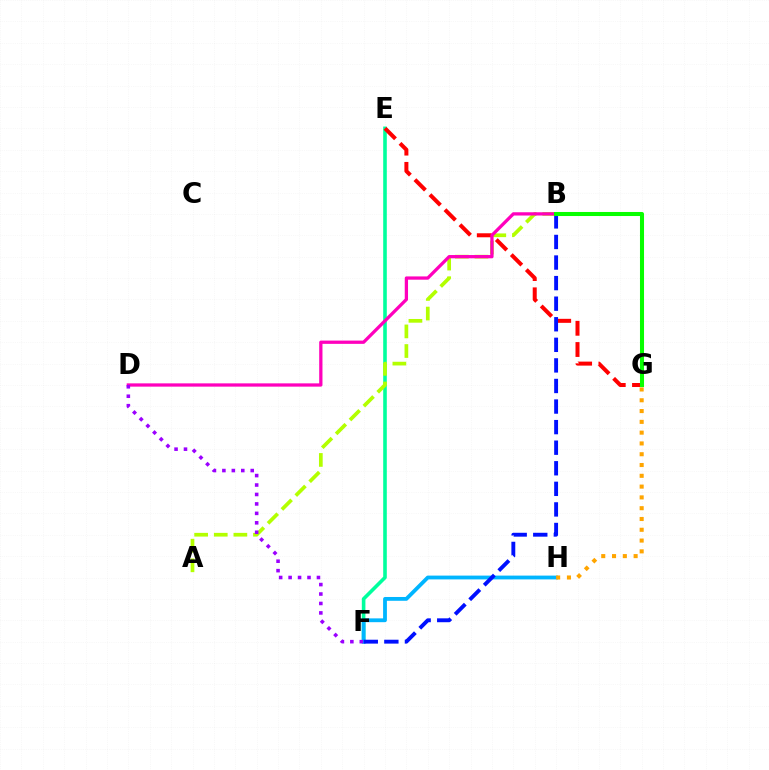{('E', 'F'): [{'color': '#00ff9d', 'line_style': 'solid', 'thickness': 2.6}], ('F', 'H'): [{'color': '#00b5ff', 'line_style': 'solid', 'thickness': 2.74}], ('A', 'B'): [{'color': '#b3ff00', 'line_style': 'dashed', 'thickness': 2.66}], ('E', 'G'): [{'color': '#ff0000', 'line_style': 'dashed', 'thickness': 2.89}], ('B', 'F'): [{'color': '#0010ff', 'line_style': 'dashed', 'thickness': 2.79}], ('B', 'D'): [{'color': '#ff00bd', 'line_style': 'solid', 'thickness': 2.36}], ('G', 'H'): [{'color': '#ffa500', 'line_style': 'dotted', 'thickness': 2.93}], ('D', 'F'): [{'color': '#9b00ff', 'line_style': 'dotted', 'thickness': 2.57}], ('B', 'G'): [{'color': '#08ff00', 'line_style': 'solid', 'thickness': 2.92}]}